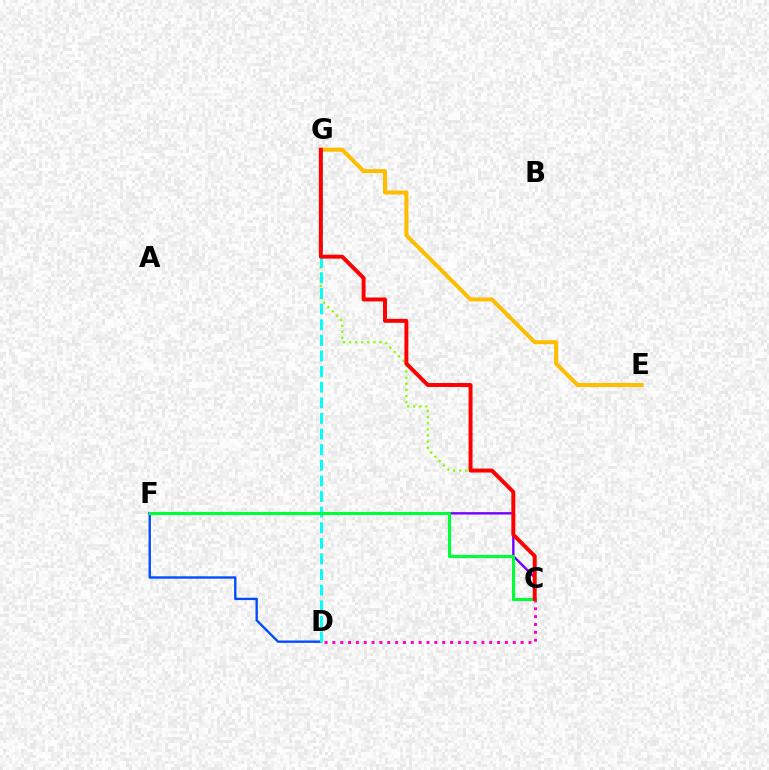{('E', 'G'): [{'color': '#ffbd00', 'line_style': 'solid', 'thickness': 2.87}], ('C', 'G'): [{'color': '#84ff00', 'line_style': 'dotted', 'thickness': 1.66}, {'color': '#ff0000', 'line_style': 'solid', 'thickness': 2.85}], ('C', 'D'): [{'color': '#ff00cf', 'line_style': 'dotted', 'thickness': 2.13}], ('C', 'F'): [{'color': '#7200ff', 'line_style': 'solid', 'thickness': 1.71}, {'color': '#00ff39', 'line_style': 'solid', 'thickness': 2.24}], ('D', 'F'): [{'color': '#004bff', 'line_style': 'solid', 'thickness': 1.7}], ('D', 'G'): [{'color': '#00fff6', 'line_style': 'dashed', 'thickness': 2.12}]}